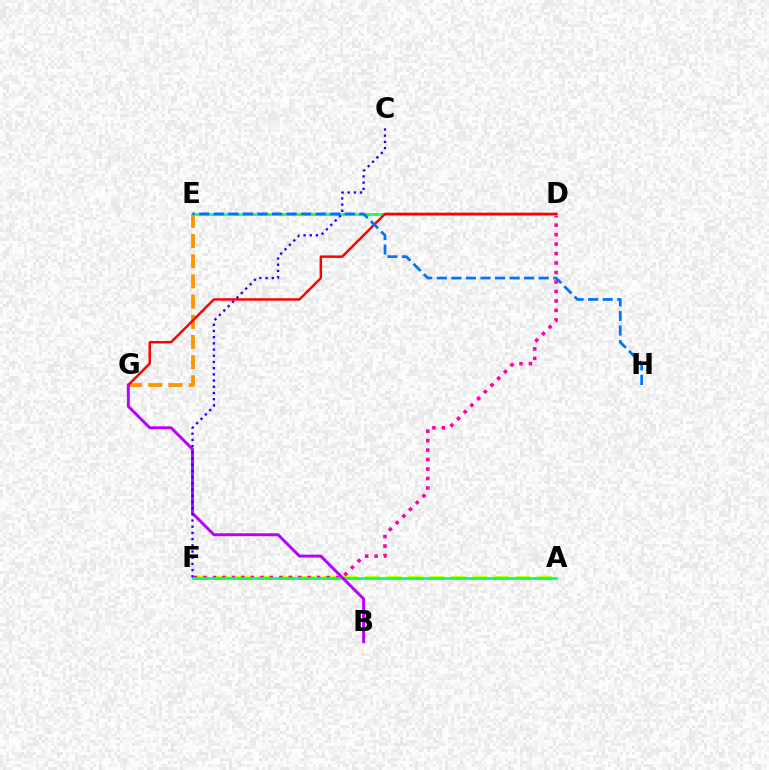{('E', 'G'): [{'color': '#ff9400', 'line_style': 'dashed', 'thickness': 2.74}], ('A', 'F'): [{'color': '#d1ff00', 'line_style': 'dashed', 'thickness': 2.92}, {'color': '#00ff5c', 'line_style': 'solid', 'thickness': 1.87}], ('D', 'F'): [{'color': '#ff00ac', 'line_style': 'dotted', 'thickness': 2.57}], ('D', 'E'): [{'color': '#3dff00', 'line_style': 'solid', 'thickness': 2.16}, {'color': '#00fff6', 'line_style': 'dotted', 'thickness': 2.1}], ('D', 'G'): [{'color': '#ff0000', 'line_style': 'solid', 'thickness': 1.76}], ('B', 'G'): [{'color': '#b900ff', 'line_style': 'solid', 'thickness': 2.11}], ('E', 'H'): [{'color': '#0074ff', 'line_style': 'dashed', 'thickness': 1.98}], ('C', 'F'): [{'color': '#2500ff', 'line_style': 'dotted', 'thickness': 1.68}]}